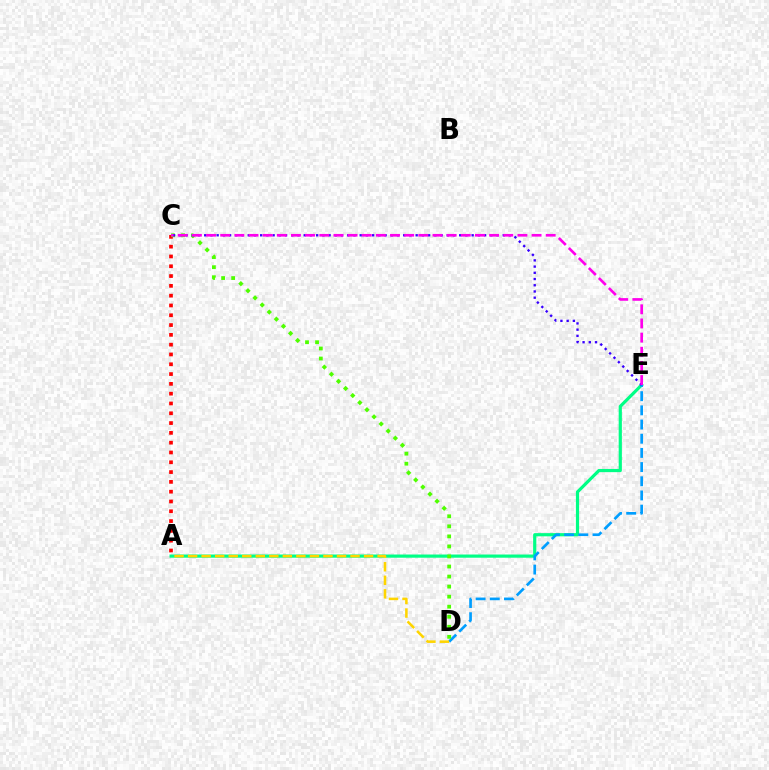{('A', 'E'): [{'color': '#00ff86', 'line_style': 'solid', 'thickness': 2.29}], ('A', 'C'): [{'color': '#ff0000', 'line_style': 'dotted', 'thickness': 2.66}], ('D', 'E'): [{'color': '#009eff', 'line_style': 'dashed', 'thickness': 1.93}], ('A', 'D'): [{'color': '#ffd500', 'line_style': 'dashed', 'thickness': 1.84}], ('C', 'D'): [{'color': '#4fff00', 'line_style': 'dotted', 'thickness': 2.73}], ('C', 'E'): [{'color': '#3700ff', 'line_style': 'dotted', 'thickness': 1.69}, {'color': '#ff00ed', 'line_style': 'dashed', 'thickness': 1.92}]}